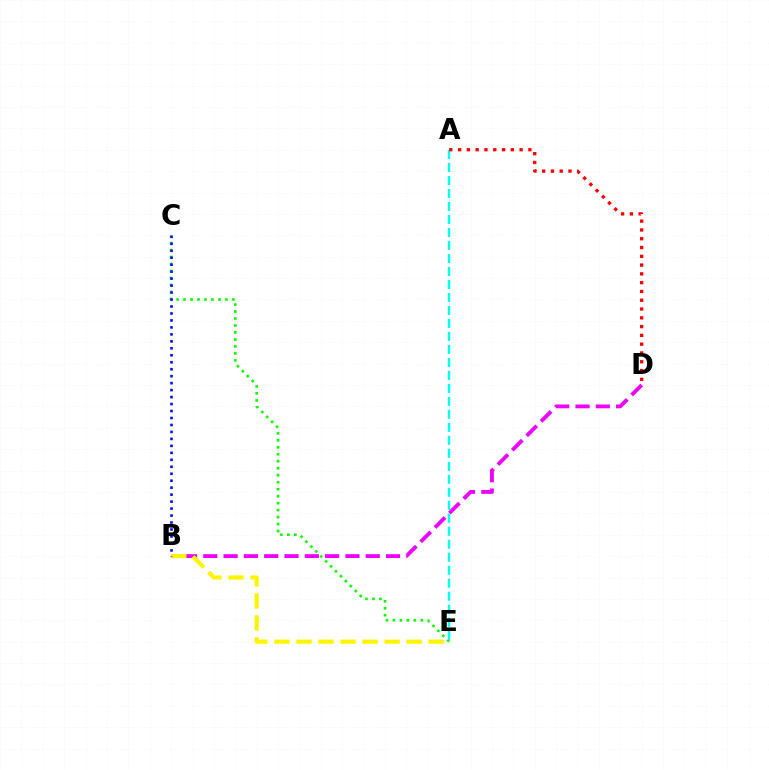{('B', 'D'): [{'color': '#ee00ff', 'line_style': 'dashed', 'thickness': 2.76}], ('B', 'E'): [{'color': '#fcf500', 'line_style': 'dashed', 'thickness': 2.99}], ('A', 'E'): [{'color': '#00fff6', 'line_style': 'dashed', 'thickness': 1.76}], ('C', 'E'): [{'color': '#08ff00', 'line_style': 'dotted', 'thickness': 1.9}], ('B', 'C'): [{'color': '#0010ff', 'line_style': 'dotted', 'thickness': 1.89}], ('A', 'D'): [{'color': '#ff0000', 'line_style': 'dotted', 'thickness': 2.39}]}